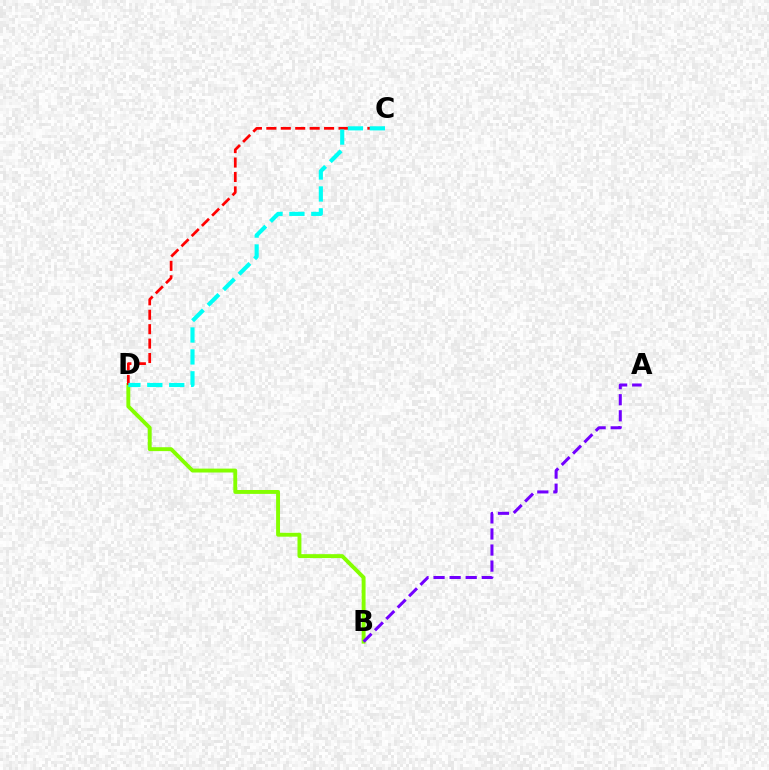{('B', 'D'): [{'color': '#84ff00', 'line_style': 'solid', 'thickness': 2.81}], ('C', 'D'): [{'color': '#ff0000', 'line_style': 'dashed', 'thickness': 1.96}, {'color': '#00fff6', 'line_style': 'dashed', 'thickness': 2.98}], ('A', 'B'): [{'color': '#7200ff', 'line_style': 'dashed', 'thickness': 2.18}]}